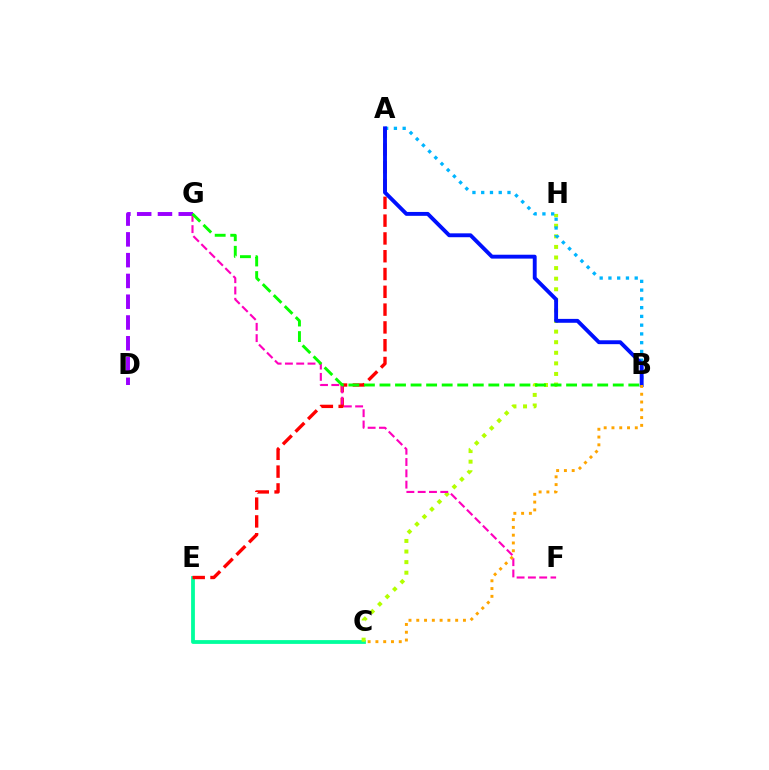{('C', 'E'): [{'color': '#00ff9d', 'line_style': 'solid', 'thickness': 2.73}], ('C', 'H'): [{'color': '#b3ff00', 'line_style': 'dotted', 'thickness': 2.88}], ('A', 'E'): [{'color': '#ff0000', 'line_style': 'dashed', 'thickness': 2.42}], ('A', 'B'): [{'color': '#00b5ff', 'line_style': 'dotted', 'thickness': 2.38}, {'color': '#0010ff', 'line_style': 'solid', 'thickness': 2.8}], ('F', 'G'): [{'color': '#ff00bd', 'line_style': 'dashed', 'thickness': 1.53}], ('D', 'G'): [{'color': '#9b00ff', 'line_style': 'dashed', 'thickness': 2.82}], ('B', 'C'): [{'color': '#ffa500', 'line_style': 'dotted', 'thickness': 2.11}], ('B', 'G'): [{'color': '#08ff00', 'line_style': 'dashed', 'thickness': 2.11}]}